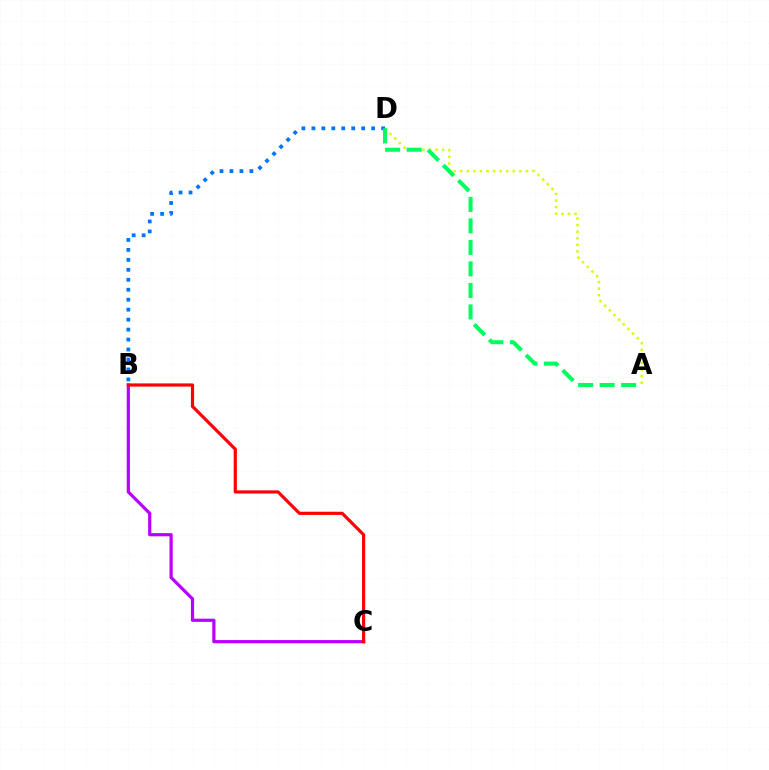{('B', 'D'): [{'color': '#0074ff', 'line_style': 'dotted', 'thickness': 2.71}], ('B', 'C'): [{'color': '#b900ff', 'line_style': 'solid', 'thickness': 2.3}, {'color': '#ff0000', 'line_style': 'solid', 'thickness': 2.29}], ('A', 'D'): [{'color': '#d1ff00', 'line_style': 'dotted', 'thickness': 1.79}, {'color': '#00ff5c', 'line_style': 'dashed', 'thickness': 2.92}]}